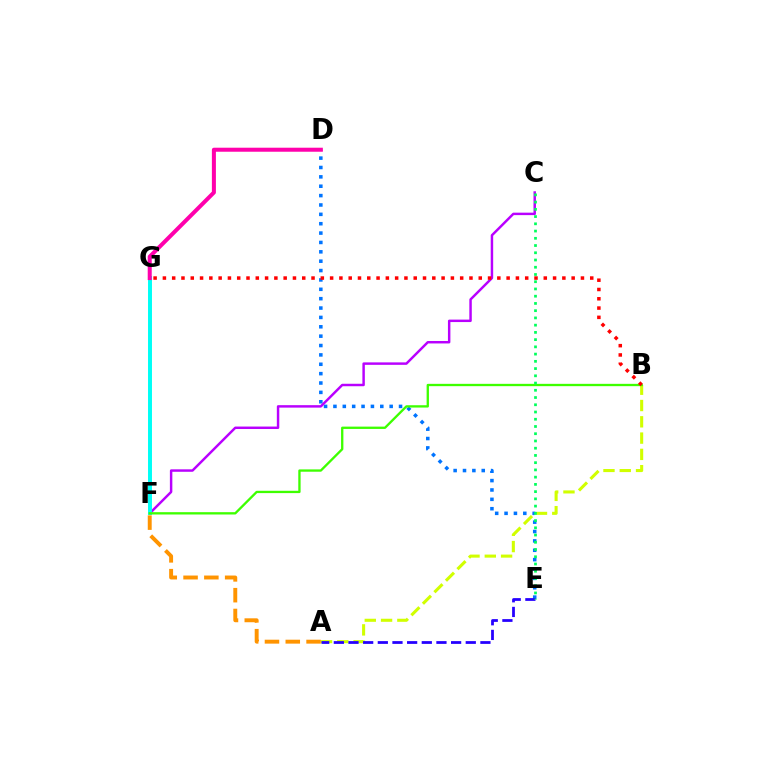{('D', 'E'): [{'color': '#0074ff', 'line_style': 'dotted', 'thickness': 2.55}], ('A', 'B'): [{'color': '#d1ff00', 'line_style': 'dashed', 'thickness': 2.21}], ('A', 'F'): [{'color': '#ff9400', 'line_style': 'dashed', 'thickness': 2.83}], ('C', 'F'): [{'color': '#b900ff', 'line_style': 'solid', 'thickness': 1.77}], ('F', 'G'): [{'color': '#00fff6', 'line_style': 'solid', 'thickness': 2.84}], ('A', 'E'): [{'color': '#2500ff', 'line_style': 'dashed', 'thickness': 1.99}], ('B', 'F'): [{'color': '#3dff00', 'line_style': 'solid', 'thickness': 1.67}], ('D', 'G'): [{'color': '#ff00ac', 'line_style': 'solid', 'thickness': 2.9}], ('B', 'G'): [{'color': '#ff0000', 'line_style': 'dotted', 'thickness': 2.52}], ('C', 'E'): [{'color': '#00ff5c', 'line_style': 'dotted', 'thickness': 1.97}]}